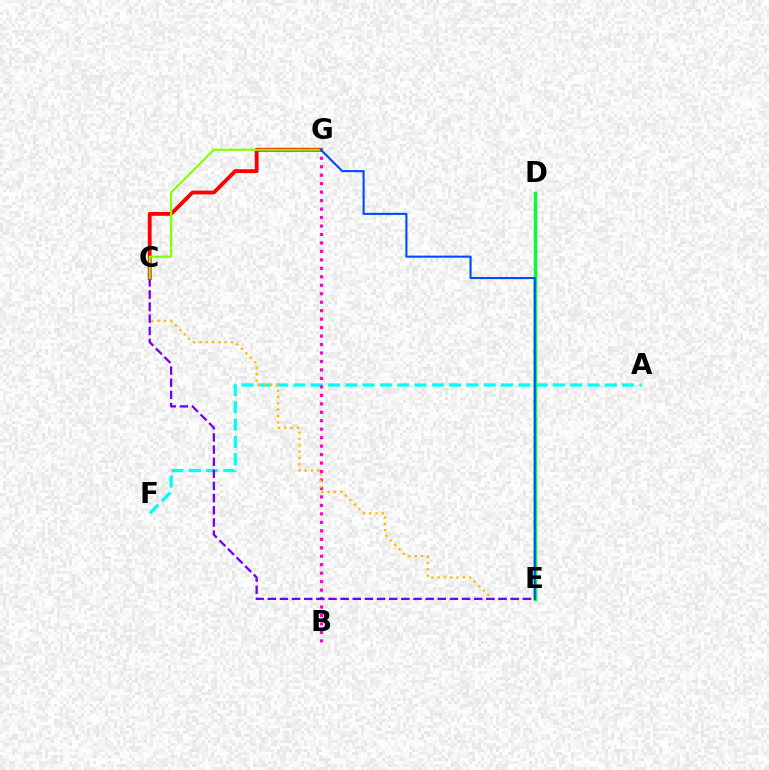{('A', 'F'): [{'color': '#00fff6', 'line_style': 'dashed', 'thickness': 2.35}], ('B', 'G'): [{'color': '#ff00cf', 'line_style': 'dotted', 'thickness': 2.3}], ('D', 'E'): [{'color': '#00ff39', 'line_style': 'solid', 'thickness': 2.51}], ('C', 'E'): [{'color': '#ffbd00', 'line_style': 'dotted', 'thickness': 1.72}, {'color': '#7200ff', 'line_style': 'dashed', 'thickness': 1.65}], ('C', 'G'): [{'color': '#ff0000', 'line_style': 'solid', 'thickness': 2.75}, {'color': '#84ff00', 'line_style': 'solid', 'thickness': 1.55}], ('E', 'G'): [{'color': '#004bff', 'line_style': 'solid', 'thickness': 1.52}]}